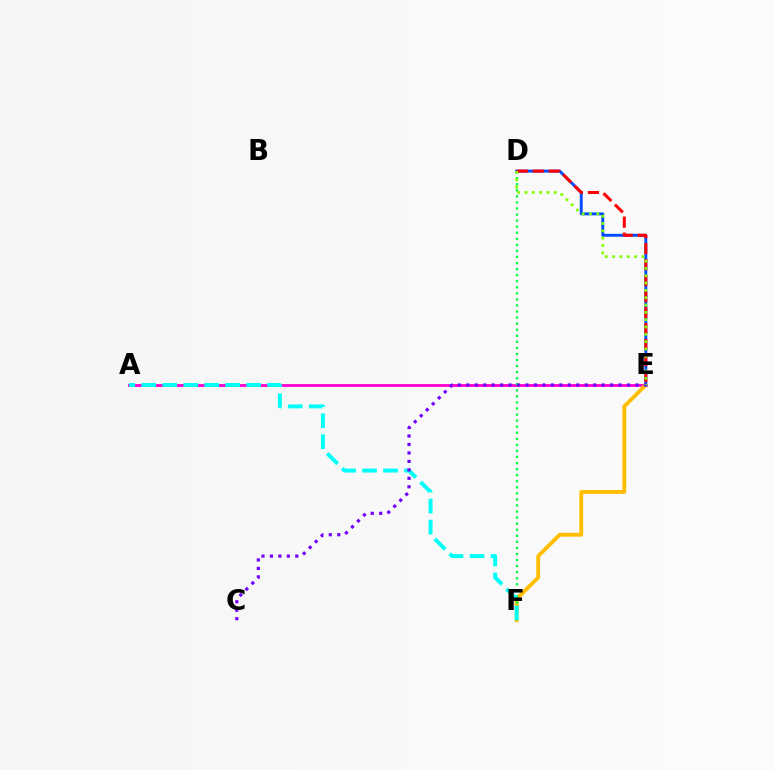{('A', 'E'): [{'color': '#ff00cf', 'line_style': 'solid', 'thickness': 2.03}], ('E', 'F'): [{'color': '#ffbd00', 'line_style': 'solid', 'thickness': 2.76}], ('D', 'F'): [{'color': '#00ff39', 'line_style': 'dotted', 'thickness': 1.65}], ('A', 'F'): [{'color': '#00fff6', 'line_style': 'dashed', 'thickness': 2.85}], ('D', 'E'): [{'color': '#004bff', 'line_style': 'solid', 'thickness': 2.09}, {'color': '#ff0000', 'line_style': 'dashed', 'thickness': 2.17}, {'color': '#84ff00', 'line_style': 'dotted', 'thickness': 1.99}], ('C', 'E'): [{'color': '#7200ff', 'line_style': 'dotted', 'thickness': 2.3}]}